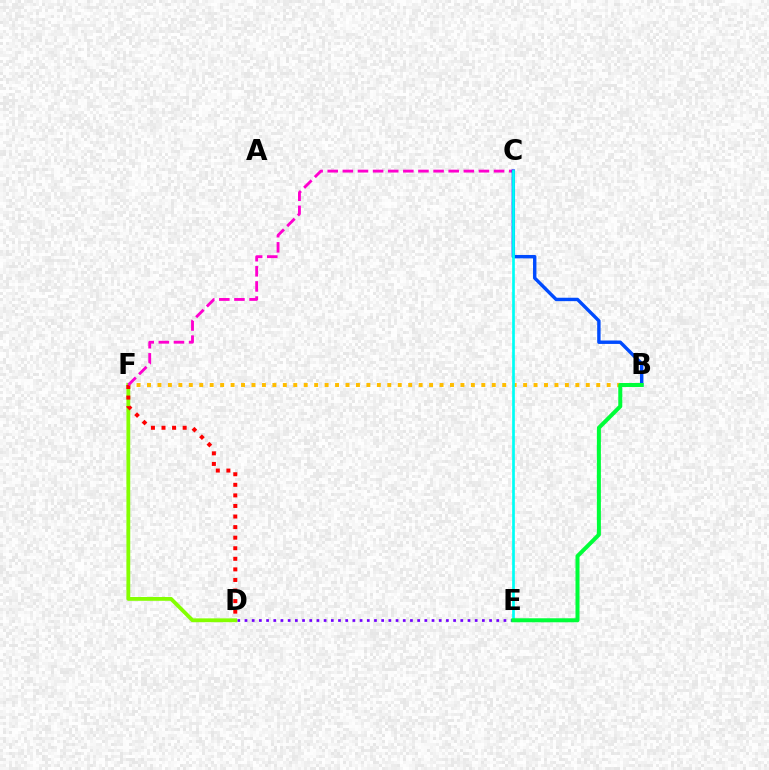{('D', 'E'): [{'color': '#7200ff', 'line_style': 'dotted', 'thickness': 1.95}], ('D', 'F'): [{'color': '#84ff00', 'line_style': 'solid', 'thickness': 2.75}, {'color': '#ff0000', 'line_style': 'dotted', 'thickness': 2.87}], ('B', 'F'): [{'color': '#ffbd00', 'line_style': 'dotted', 'thickness': 2.84}], ('C', 'F'): [{'color': '#ff00cf', 'line_style': 'dashed', 'thickness': 2.05}], ('B', 'C'): [{'color': '#004bff', 'line_style': 'solid', 'thickness': 2.45}], ('C', 'E'): [{'color': '#00fff6', 'line_style': 'solid', 'thickness': 1.95}], ('B', 'E'): [{'color': '#00ff39', 'line_style': 'solid', 'thickness': 2.89}]}